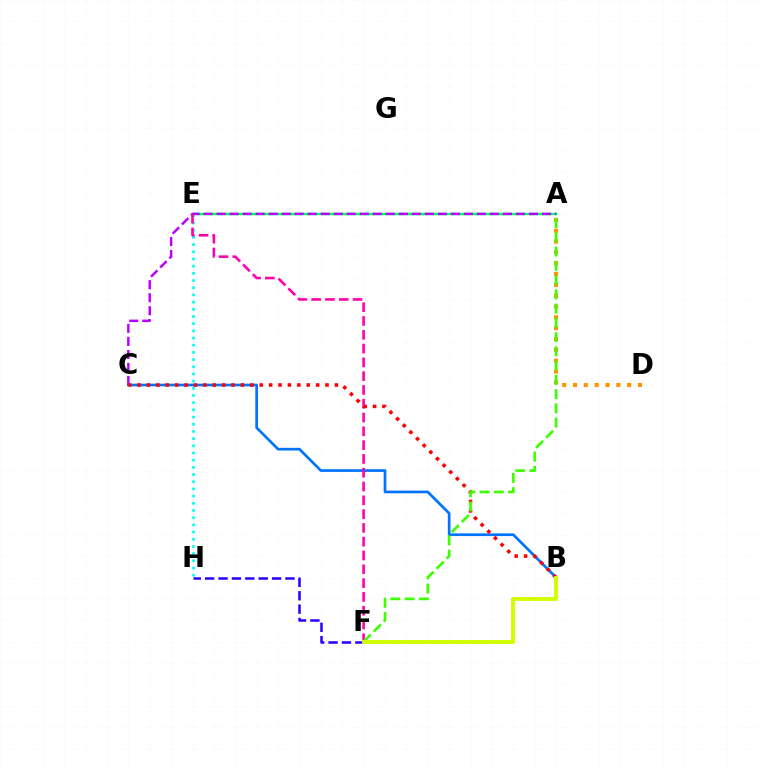{('B', 'C'): [{'color': '#0074ff', 'line_style': 'solid', 'thickness': 1.94}, {'color': '#ff0000', 'line_style': 'dotted', 'thickness': 2.55}], ('E', 'H'): [{'color': '#00fff6', 'line_style': 'dotted', 'thickness': 1.95}], ('A', 'E'): [{'color': '#00ff5c', 'line_style': 'solid', 'thickness': 1.77}], ('A', 'D'): [{'color': '#ff9400', 'line_style': 'dotted', 'thickness': 2.94}], ('A', 'C'): [{'color': '#b900ff', 'line_style': 'dashed', 'thickness': 1.77}], ('E', 'F'): [{'color': '#ff00ac', 'line_style': 'dashed', 'thickness': 1.87}], ('A', 'F'): [{'color': '#3dff00', 'line_style': 'dashed', 'thickness': 1.94}], ('F', 'H'): [{'color': '#2500ff', 'line_style': 'dashed', 'thickness': 1.82}], ('B', 'F'): [{'color': '#d1ff00', 'line_style': 'solid', 'thickness': 2.8}]}